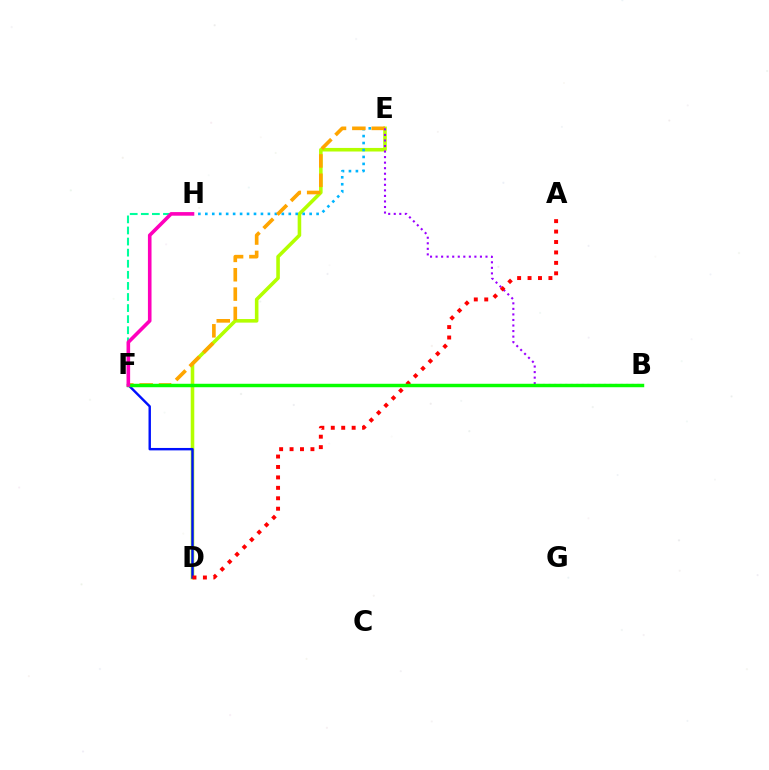{('F', 'H'): [{'color': '#00ff9d', 'line_style': 'dashed', 'thickness': 1.51}, {'color': '#ff00bd', 'line_style': 'solid', 'thickness': 2.59}], ('D', 'E'): [{'color': '#b3ff00', 'line_style': 'solid', 'thickness': 2.57}], ('E', 'H'): [{'color': '#00b5ff', 'line_style': 'dotted', 'thickness': 1.89}], ('E', 'F'): [{'color': '#ffa500', 'line_style': 'dashed', 'thickness': 2.63}], ('D', 'F'): [{'color': '#0010ff', 'line_style': 'solid', 'thickness': 1.74}], ('B', 'E'): [{'color': '#9b00ff', 'line_style': 'dotted', 'thickness': 1.51}], ('A', 'D'): [{'color': '#ff0000', 'line_style': 'dotted', 'thickness': 2.84}], ('B', 'F'): [{'color': '#08ff00', 'line_style': 'solid', 'thickness': 2.49}]}